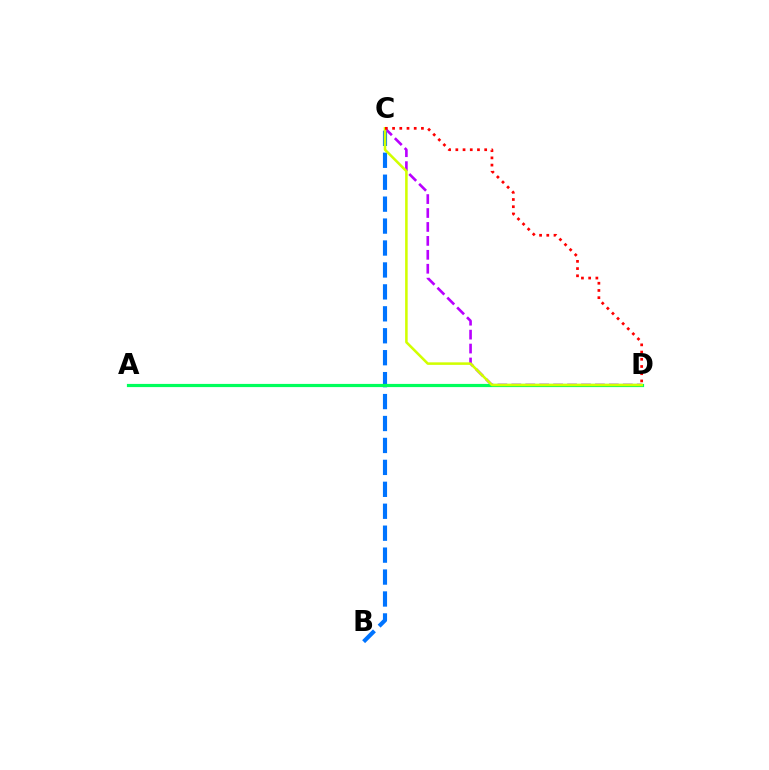{('B', 'C'): [{'color': '#0074ff', 'line_style': 'dashed', 'thickness': 2.98}], ('C', 'D'): [{'color': '#b900ff', 'line_style': 'dashed', 'thickness': 1.89}, {'color': '#d1ff00', 'line_style': 'solid', 'thickness': 1.83}, {'color': '#ff0000', 'line_style': 'dotted', 'thickness': 1.96}], ('A', 'D'): [{'color': '#00ff5c', 'line_style': 'solid', 'thickness': 2.29}]}